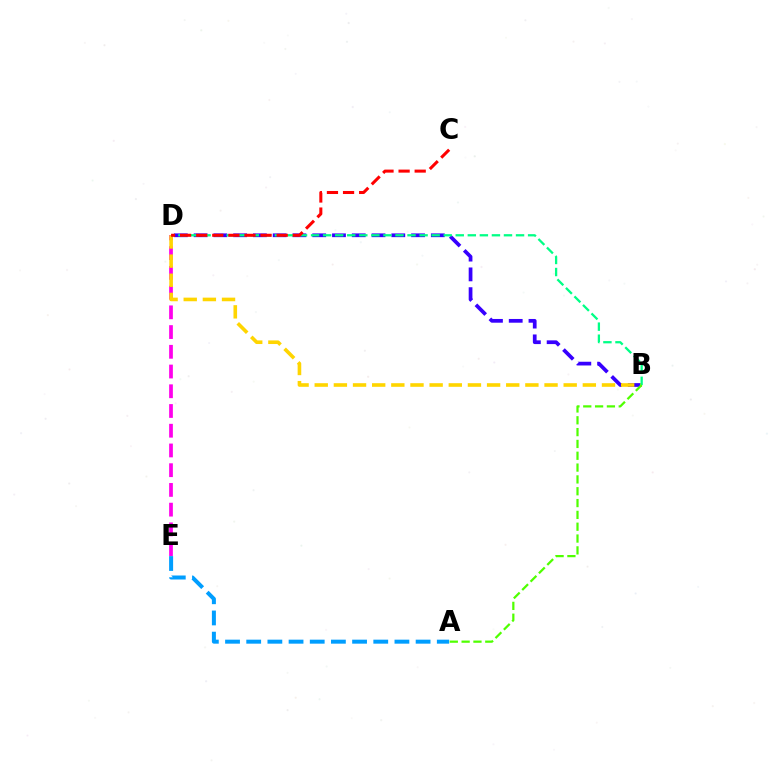{('B', 'D'): [{'color': '#3700ff', 'line_style': 'dashed', 'thickness': 2.69}, {'color': '#ffd500', 'line_style': 'dashed', 'thickness': 2.6}, {'color': '#00ff86', 'line_style': 'dashed', 'thickness': 1.64}], ('D', 'E'): [{'color': '#ff00ed', 'line_style': 'dashed', 'thickness': 2.68}], ('A', 'E'): [{'color': '#009eff', 'line_style': 'dashed', 'thickness': 2.88}], ('C', 'D'): [{'color': '#ff0000', 'line_style': 'dashed', 'thickness': 2.19}], ('A', 'B'): [{'color': '#4fff00', 'line_style': 'dashed', 'thickness': 1.61}]}